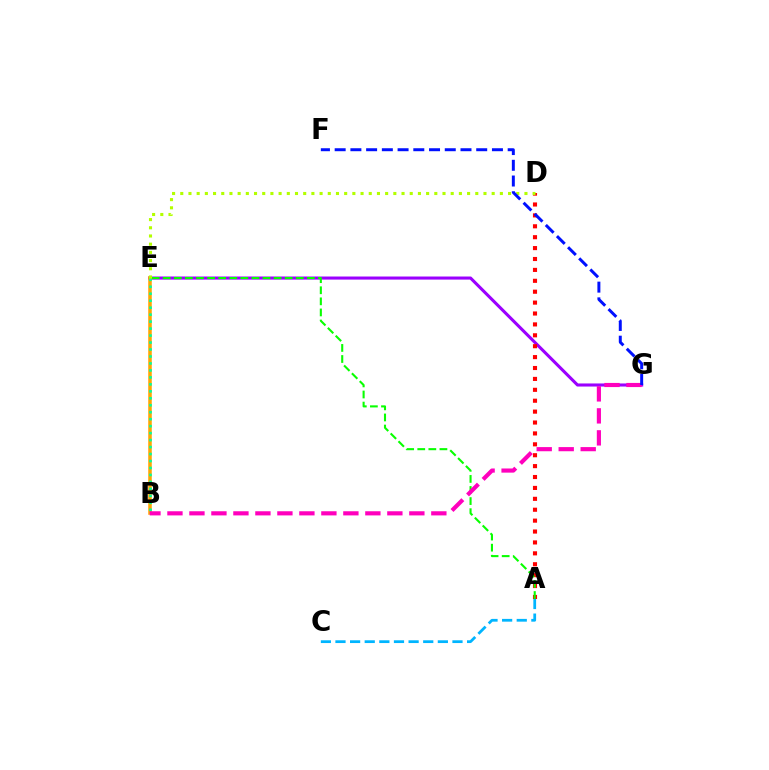{('A', 'C'): [{'color': '#00b5ff', 'line_style': 'dashed', 'thickness': 1.99}], ('E', 'G'): [{'color': '#9b00ff', 'line_style': 'solid', 'thickness': 2.22}], ('B', 'E'): [{'color': '#ffa500', 'line_style': 'solid', 'thickness': 2.54}, {'color': '#00ff9d', 'line_style': 'dotted', 'thickness': 1.89}], ('A', 'D'): [{'color': '#ff0000', 'line_style': 'dotted', 'thickness': 2.96}], ('A', 'E'): [{'color': '#08ff00', 'line_style': 'dashed', 'thickness': 1.51}], ('D', 'E'): [{'color': '#b3ff00', 'line_style': 'dotted', 'thickness': 2.23}], ('B', 'G'): [{'color': '#ff00bd', 'line_style': 'dashed', 'thickness': 2.99}], ('F', 'G'): [{'color': '#0010ff', 'line_style': 'dashed', 'thickness': 2.14}]}